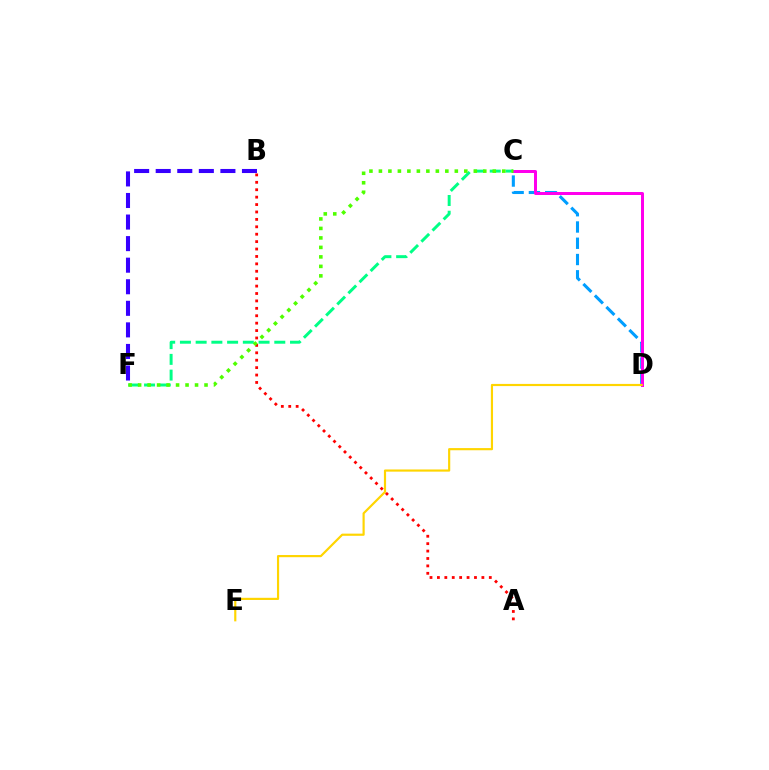{('C', 'D'): [{'color': '#009eff', 'line_style': 'dashed', 'thickness': 2.21}, {'color': '#ff00ed', 'line_style': 'solid', 'thickness': 2.15}], ('C', 'F'): [{'color': '#00ff86', 'line_style': 'dashed', 'thickness': 2.14}, {'color': '#4fff00', 'line_style': 'dotted', 'thickness': 2.58}], ('D', 'E'): [{'color': '#ffd500', 'line_style': 'solid', 'thickness': 1.56}], ('B', 'F'): [{'color': '#3700ff', 'line_style': 'dashed', 'thickness': 2.93}], ('A', 'B'): [{'color': '#ff0000', 'line_style': 'dotted', 'thickness': 2.01}]}